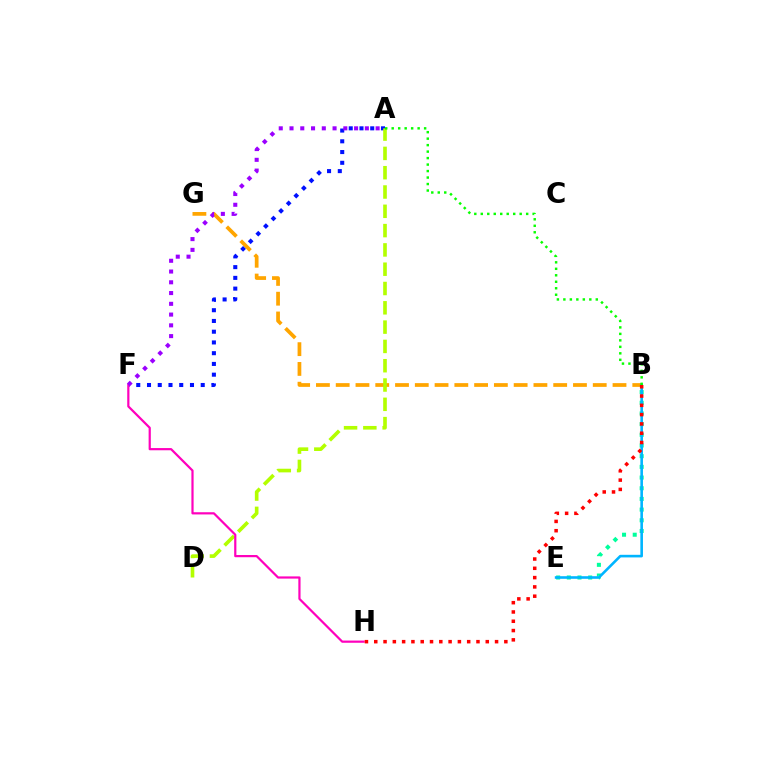{('B', 'E'): [{'color': '#00ff9d', 'line_style': 'dotted', 'thickness': 2.9}, {'color': '#00b5ff', 'line_style': 'solid', 'thickness': 1.87}], ('B', 'G'): [{'color': '#ffa500', 'line_style': 'dashed', 'thickness': 2.69}], ('A', 'F'): [{'color': '#0010ff', 'line_style': 'dotted', 'thickness': 2.92}, {'color': '#9b00ff', 'line_style': 'dotted', 'thickness': 2.92}], ('A', 'D'): [{'color': '#b3ff00', 'line_style': 'dashed', 'thickness': 2.62}], ('F', 'H'): [{'color': '#ff00bd', 'line_style': 'solid', 'thickness': 1.59}], ('A', 'B'): [{'color': '#08ff00', 'line_style': 'dotted', 'thickness': 1.76}], ('B', 'H'): [{'color': '#ff0000', 'line_style': 'dotted', 'thickness': 2.52}]}